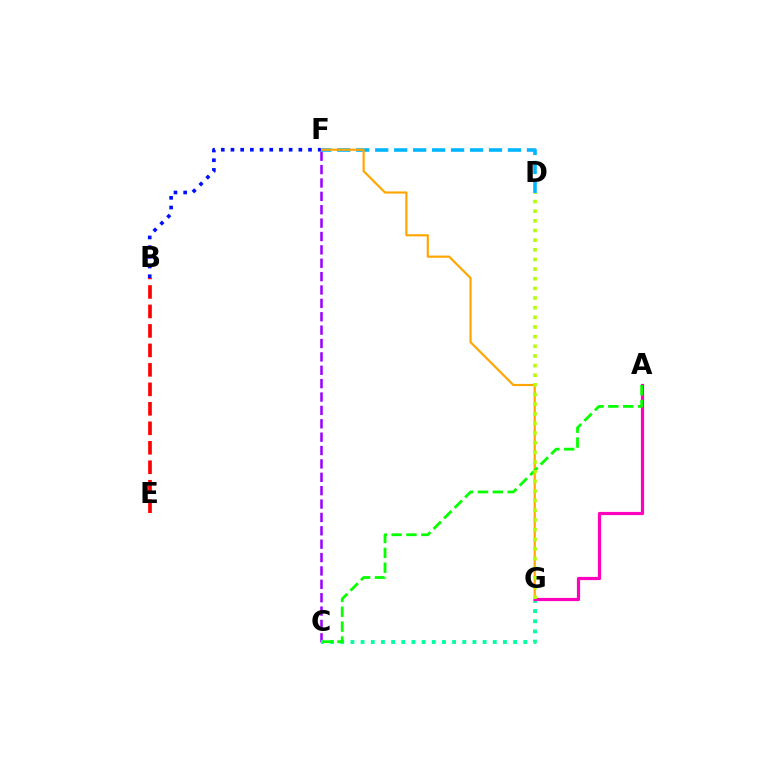{('C', 'F'): [{'color': '#9b00ff', 'line_style': 'dashed', 'thickness': 1.82}], ('D', 'F'): [{'color': '#00b5ff', 'line_style': 'dashed', 'thickness': 2.58}], ('F', 'G'): [{'color': '#ffa500', 'line_style': 'solid', 'thickness': 1.57}], ('C', 'G'): [{'color': '#00ff9d', 'line_style': 'dotted', 'thickness': 2.76}], ('A', 'G'): [{'color': '#ff00bd', 'line_style': 'solid', 'thickness': 2.3}], ('A', 'C'): [{'color': '#08ff00', 'line_style': 'dashed', 'thickness': 2.02}], ('B', 'E'): [{'color': '#ff0000', 'line_style': 'dashed', 'thickness': 2.65}], ('D', 'G'): [{'color': '#b3ff00', 'line_style': 'dotted', 'thickness': 2.62}], ('B', 'F'): [{'color': '#0010ff', 'line_style': 'dotted', 'thickness': 2.63}]}